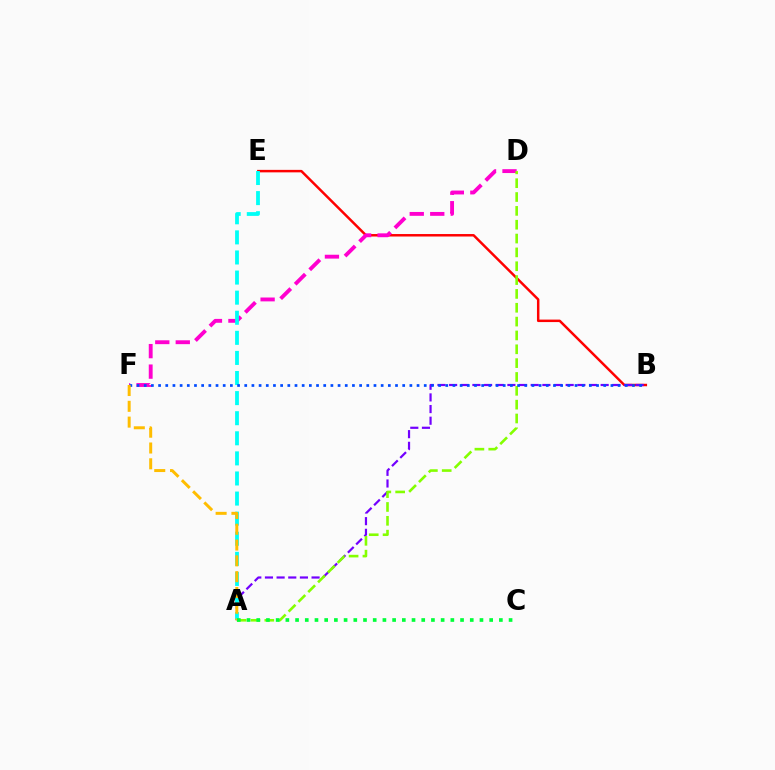{('B', 'E'): [{'color': '#ff0000', 'line_style': 'solid', 'thickness': 1.79}], ('D', 'F'): [{'color': '#ff00cf', 'line_style': 'dashed', 'thickness': 2.78}], ('A', 'B'): [{'color': '#7200ff', 'line_style': 'dashed', 'thickness': 1.58}], ('A', 'D'): [{'color': '#84ff00', 'line_style': 'dashed', 'thickness': 1.88}], ('A', 'E'): [{'color': '#00fff6', 'line_style': 'dashed', 'thickness': 2.73}], ('B', 'F'): [{'color': '#004bff', 'line_style': 'dotted', 'thickness': 1.95}], ('A', 'F'): [{'color': '#ffbd00', 'line_style': 'dashed', 'thickness': 2.15}], ('A', 'C'): [{'color': '#00ff39', 'line_style': 'dotted', 'thickness': 2.64}]}